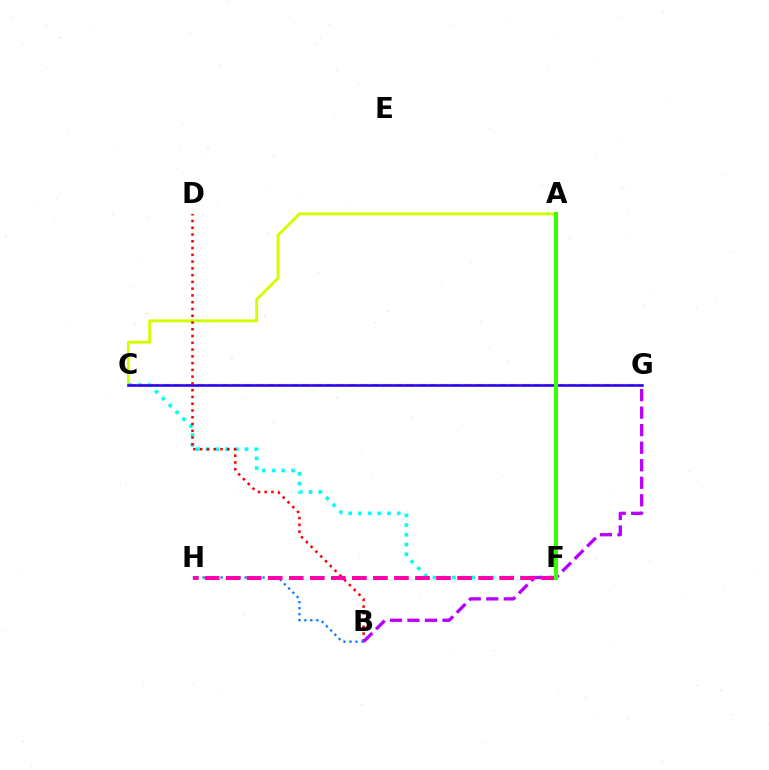{('A', 'C'): [{'color': '#d1ff00', 'line_style': 'solid', 'thickness': 2.1}], ('C', 'F'): [{'color': '#00fff6', 'line_style': 'dotted', 'thickness': 2.64}], ('C', 'G'): [{'color': '#ff9400', 'line_style': 'dashed', 'thickness': 1.57}, {'color': '#2500ff', 'line_style': 'solid', 'thickness': 1.84}], ('B', 'D'): [{'color': '#ff0000', 'line_style': 'dotted', 'thickness': 1.84}], ('B', 'G'): [{'color': '#b900ff', 'line_style': 'dashed', 'thickness': 2.38}], ('A', 'F'): [{'color': '#00ff5c', 'line_style': 'solid', 'thickness': 2.07}, {'color': '#3dff00', 'line_style': 'solid', 'thickness': 2.91}], ('B', 'H'): [{'color': '#0074ff', 'line_style': 'dotted', 'thickness': 1.63}], ('F', 'H'): [{'color': '#ff00ac', 'line_style': 'dashed', 'thickness': 2.86}]}